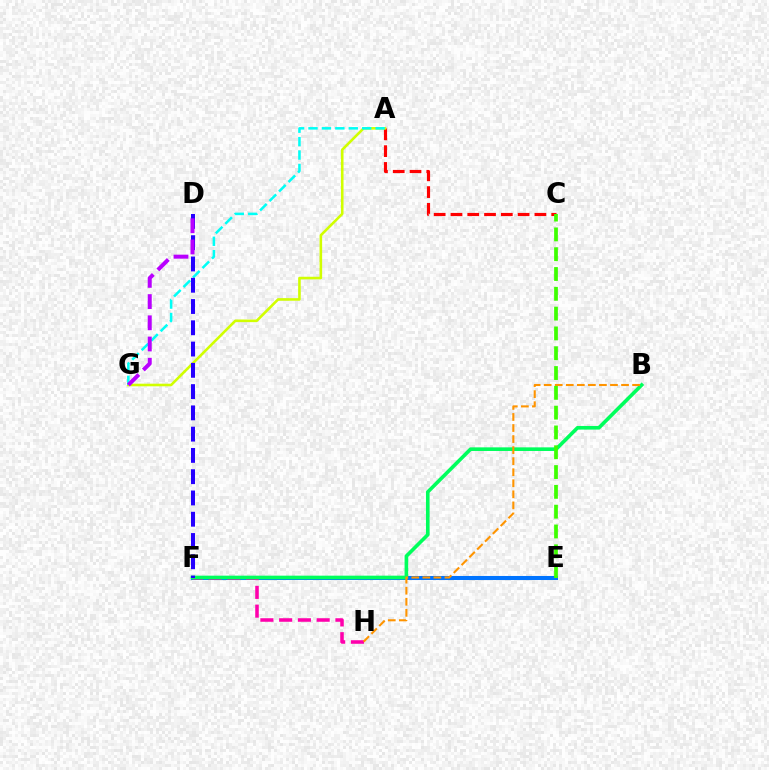{('E', 'F'): [{'color': '#0074ff', 'line_style': 'solid', 'thickness': 2.92}], ('F', 'H'): [{'color': '#ff00ac', 'line_style': 'dashed', 'thickness': 2.55}], ('A', 'C'): [{'color': '#ff0000', 'line_style': 'dashed', 'thickness': 2.28}], ('B', 'F'): [{'color': '#00ff5c', 'line_style': 'solid', 'thickness': 2.61}], ('A', 'G'): [{'color': '#d1ff00', 'line_style': 'solid', 'thickness': 1.87}, {'color': '#00fff6', 'line_style': 'dashed', 'thickness': 1.82}], ('B', 'H'): [{'color': '#ff9400', 'line_style': 'dashed', 'thickness': 1.5}], ('C', 'E'): [{'color': '#3dff00', 'line_style': 'dashed', 'thickness': 2.69}], ('D', 'F'): [{'color': '#2500ff', 'line_style': 'dashed', 'thickness': 2.89}], ('D', 'G'): [{'color': '#b900ff', 'line_style': 'dashed', 'thickness': 2.88}]}